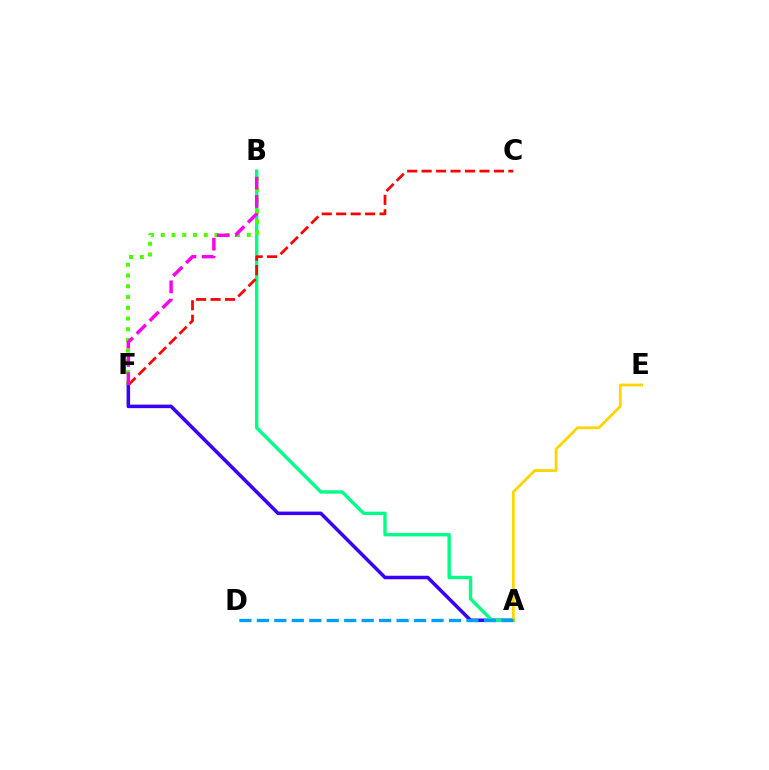{('A', 'F'): [{'color': '#3700ff', 'line_style': 'solid', 'thickness': 2.53}], ('A', 'B'): [{'color': '#00ff86', 'line_style': 'solid', 'thickness': 2.42}], ('B', 'F'): [{'color': '#4fff00', 'line_style': 'dotted', 'thickness': 2.92}, {'color': '#ff00ed', 'line_style': 'dashed', 'thickness': 2.48}], ('A', 'E'): [{'color': '#ffd500', 'line_style': 'solid', 'thickness': 2.01}], ('C', 'F'): [{'color': '#ff0000', 'line_style': 'dashed', 'thickness': 1.96}], ('A', 'D'): [{'color': '#009eff', 'line_style': 'dashed', 'thickness': 2.37}]}